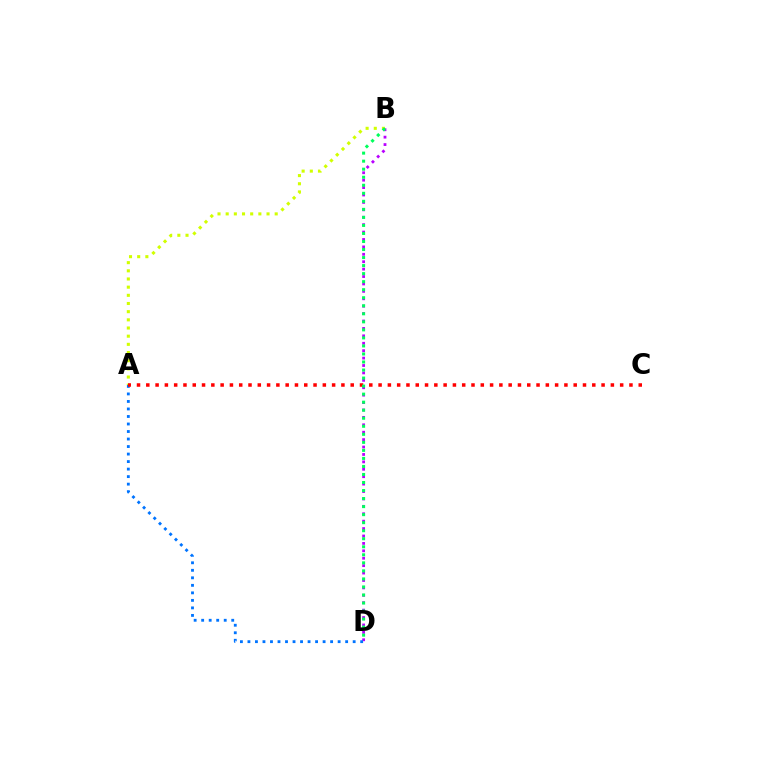{('A', 'B'): [{'color': '#d1ff00', 'line_style': 'dotted', 'thickness': 2.22}], ('B', 'D'): [{'color': '#b900ff', 'line_style': 'dotted', 'thickness': 2.01}, {'color': '#00ff5c', 'line_style': 'dotted', 'thickness': 2.18}], ('A', 'D'): [{'color': '#0074ff', 'line_style': 'dotted', 'thickness': 2.04}], ('A', 'C'): [{'color': '#ff0000', 'line_style': 'dotted', 'thickness': 2.52}]}